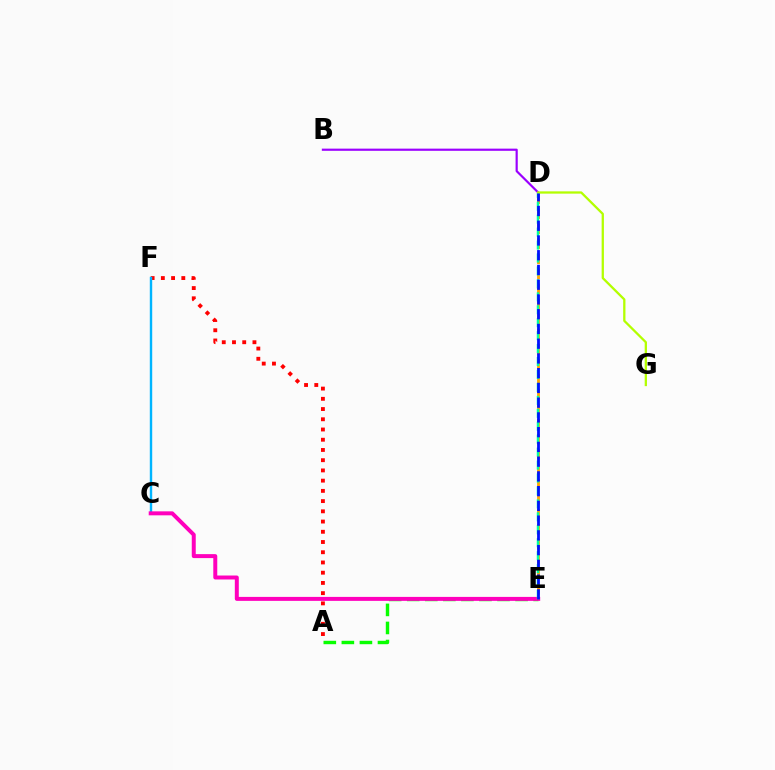{('A', 'F'): [{'color': '#ff0000', 'line_style': 'dotted', 'thickness': 2.78}], ('C', 'F'): [{'color': '#00b5ff', 'line_style': 'solid', 'thickness': 1.74}], ('B', 'D'): [{'color': '#9b00ff', 'line_style': 'solid', 'thickness': 1.57}], ('A', 'E'): [{'color': '#08ff00', 'line_style': 'dashed', 'thickness': 2.45}], ('C', 'E'): [{'color': '#ff00bd', 'line_style': 'solid', 'thickness': 2.86}], ('D', 'E'): [{'color': '#ffa500', 'line_style': 'dashed', 'thickness': 2.04}, {'color': '#00ff9d', 'line_style': 'dashed', 'thickness': 1.76}, {'color': '#0010ff', 'line_style': 'dashed', 'thickness': 2.0}], ('D', 'G'): [{'color': '#b3ff00', 'line_style': 'solid', 'thickness': 1.64}]}